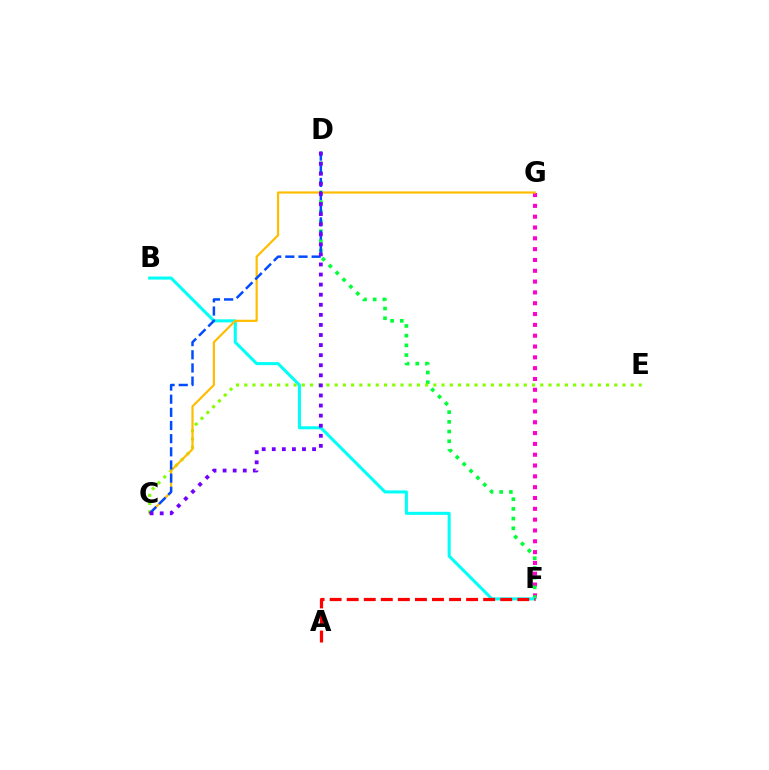{('F', 'G'): [{'color': '#ff00cf', 'line_style': 'dotted', 'thickness': 2.94}], ('D', 'F'): [{'color': '#00ff39', 'line_style': 'dotted', 'thickness': 2.64}], ('B', 'F'): [{'color': '#00fff6', 'line_style': 'solid', 'thickness': 2.19}], ('C', 'E'): [{'color': '#84ff00', 'line_style': 'dotted', 'thickness': 2.23}], ('C', 'G'): [{'color': '#ffbd00', 'line_style': 'solid', 'thickness': 1.58}], ('C', 'D'): [{'color': '#004bff', 'line_style': 'dashed', 'thickness': 1.79}, {'color': '#7200ff', 'line_style': 'dotted', 'thickness': 2.74}], ('A', 'F'): [{'color': '#ff0000', 'line_style': 'dashed', 'thickness': 2.32}]}